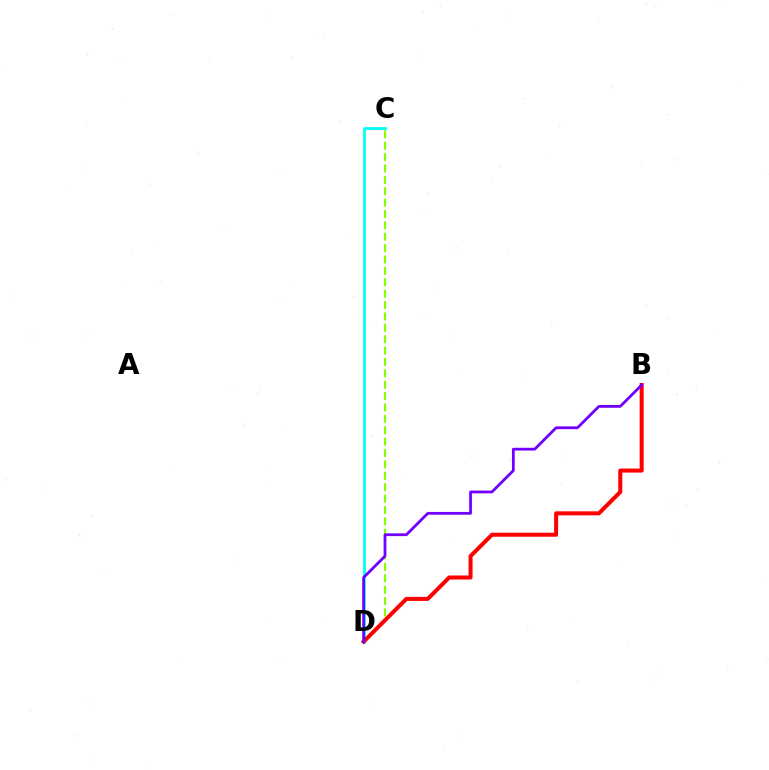{('C', 'D'): [{'color': '#84ff00', 'line_style': 'dashed', 'thickness': 1.55}, {'color': '#00fff6', 'line_style': 'solid', 'thickness': 2.0}], ('B', 'D'): [{'color': '#ff0000', 'line_style': 'solid', 'thickness': 2.9}, {'color': '#7200ff', 'line_style': 'solid', 'thickness': 2.0}]}